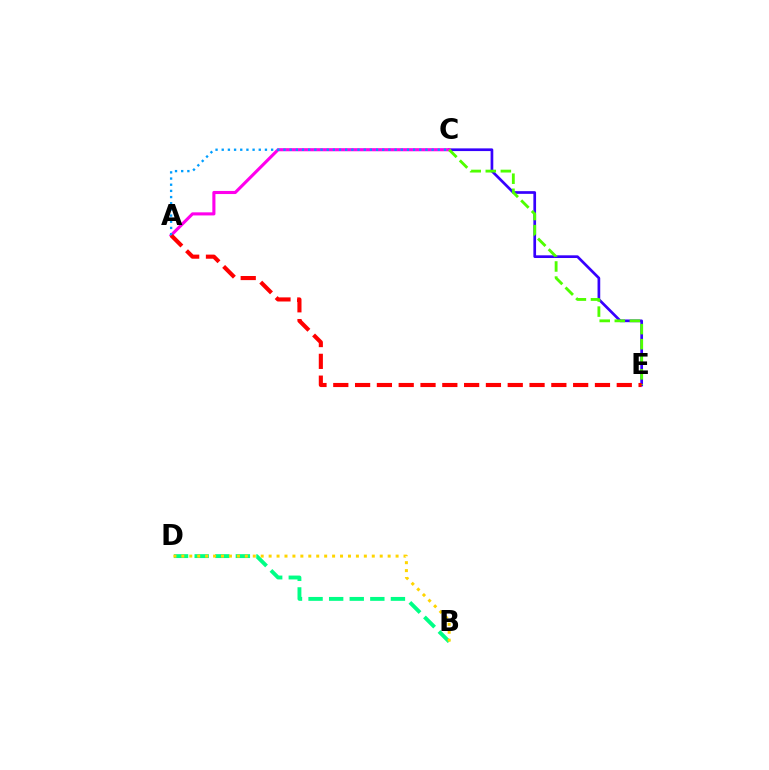{('C', 'E'): [{'color': '#3700ff', 'line_style': 'solid', 'thickness': 1.94}, {'color': '#4fff00', 'line_style': 'dashed', 'thickness': 2.05}], ('A', 'C'): [{'color': '#ff00ed', 'line_style': 'solid', 'thickness': 2.23}, {'color': '#009eff', 'line_style': 'dotted', 'thickness': 1.68}], ('B', 'D'): [{'color': '#00ff86', 'line_style': 'dashed', 'thickness': 2.8}, {'color': '#ffd500', 'line_style': 'dotted', 'thickness': 2.16}], ('A', 'E'): [{'color': '#ff0000', 'line_style': 'dashed', 'thickness': 2.96}]}